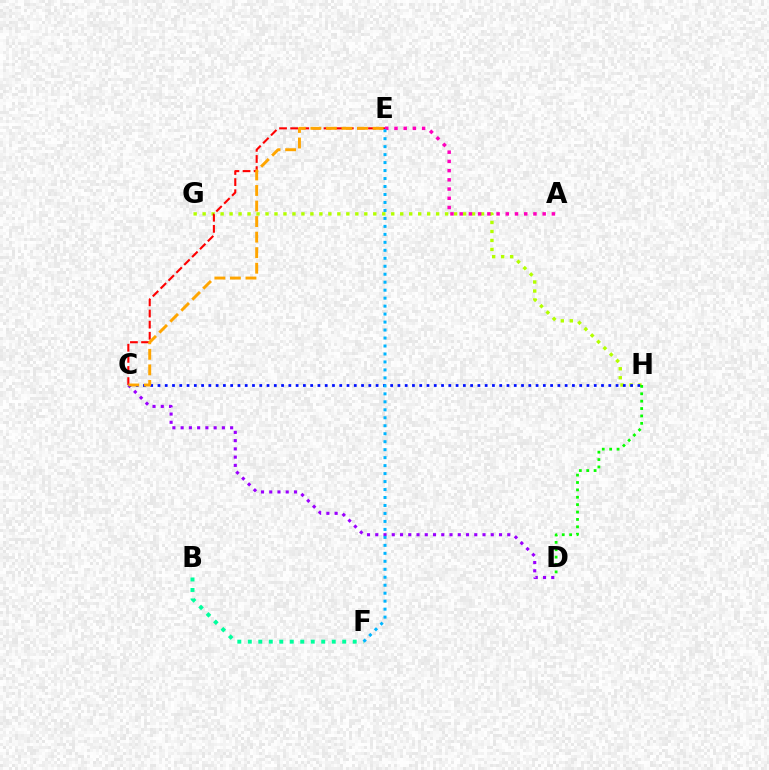{('C', 'D'): [{'color': '#9b00ff', 'line_style': 'dotted', 'thickness': 2.24}], ('G', 'H'): [{'color': '#b3ff00', 'line_style': 'dotted', 'thickness': 2.44}], ('C', 'E'): [{'color': '#ff0000', 'line_style': 'dashed', 'thickness': 1.51}, {'color': '#ffa500', 'line_style': 'dashed', 'thickness': 2.11}], ('B', 'F'): [{'color': '#00ff9d', 'line_style': 'dotted', 'thickness': 2.85}], ('C', 'H'): [{'color': '#0010ff', 'line_style': 'dotted', 'thickness': 1.98}], ('A', 'E'): [{'color': '#ff00bd', 'line_style': 'dotted', 'thickness': 2.5}], ('D', 'H'): [{'color': '#08ff00', 'line_style': 'dotted', 'thickness': 2.01}], ('E', 'F'): [{'color': '#00b5ff', 'line_style': 'dotted', 'thickness': 2.17}]}